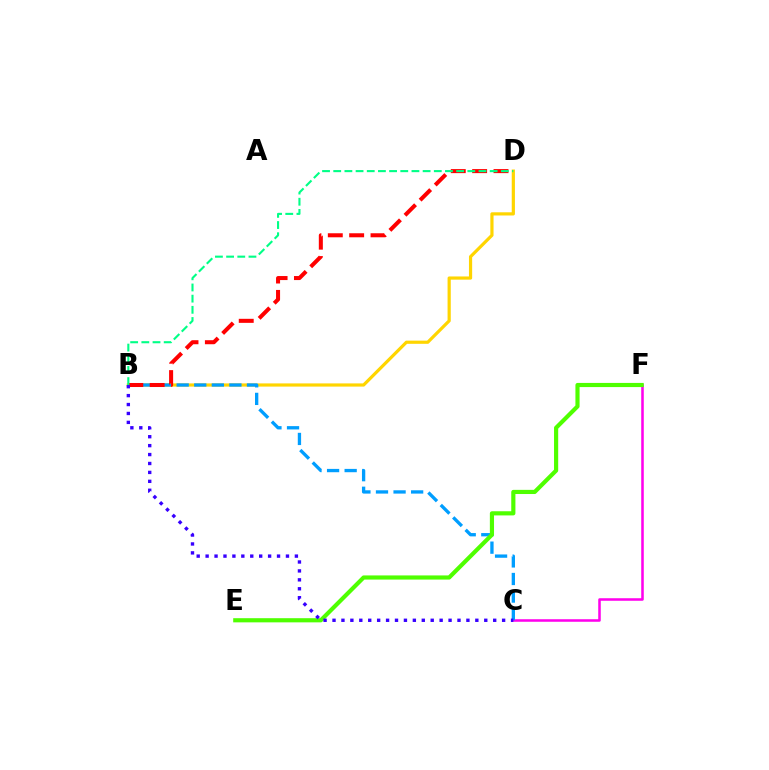{('C', 'F'): [{'color': '#ff00ed', 'line_style': 'solid', 'thickness': 1.83}], ('B', 'D'): [{'color': '#ffd500', 'line_style': 'solid', 'thickness': 2.3}, {'color': '#ff0000', 'line_style': 'dashed', 'thickness': 2.9}, {'color': '#00ff86', 'line_style': 'dashed', 'thickness': 1.52}], ('B', 'C'): [{'color': '#009eff', 'line_style': 'dashed', 'thickness': 2.39}, {'color': '#3700ff', 'line_style': 'dotted', 'thickness': 2.43}], ('E', 'F'): [{'color': '#4fff00', 'line_style': 'solid', 'thickness': 2.99}]}